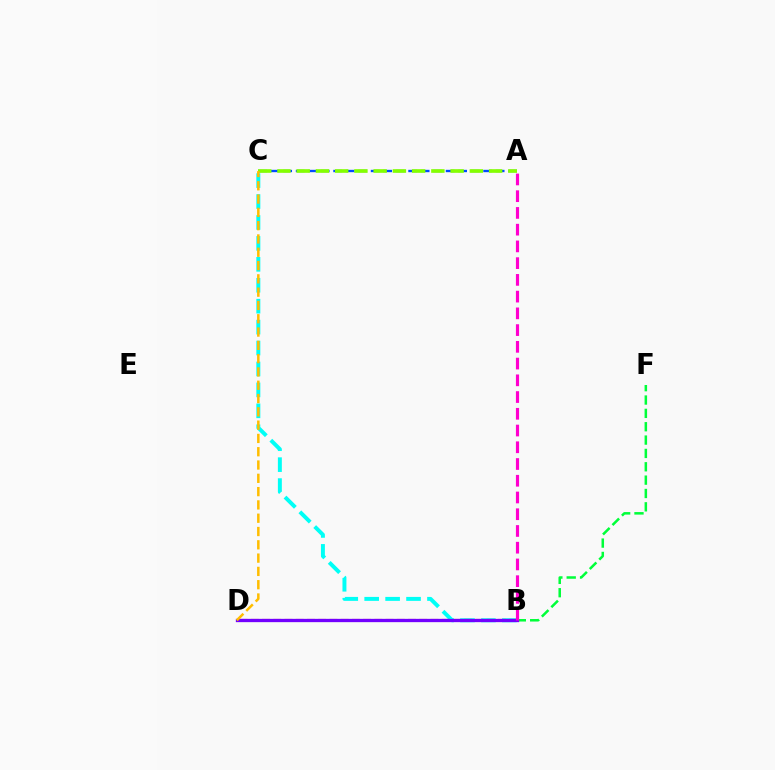{('B', 'C'): [{'color': '#00fff6', 'line_style': 'dashed', 'thickness': 2.84}], ('B', 'D'): [{'color': '#ff0000', 'line_style': 'dashed', 'thickness': 1.53}, {'color': '#7200ff', 'line_style': 'solid', 'thickness': 2.37}], ('B', 'F'): [{'color': '#00ff39', 'line_style': 'dashed', 'thickness': 1.81}], ('A', 'C'): [{'color': '#004bff', 'line_style': 'dashed', 'thickness': 1.7}, {'color': '#84ff00', 'line_style': 'dashed', 'thickness': 2.61}], ('C', 'D'): [{'color': '#ffbd00', 'line_style': 'dashed', 'thickness': 1.81}], ('A', 'B'): [{'color': '#ff00cf', 'line_style': 'dashed', 'thickness': 2.27}]}